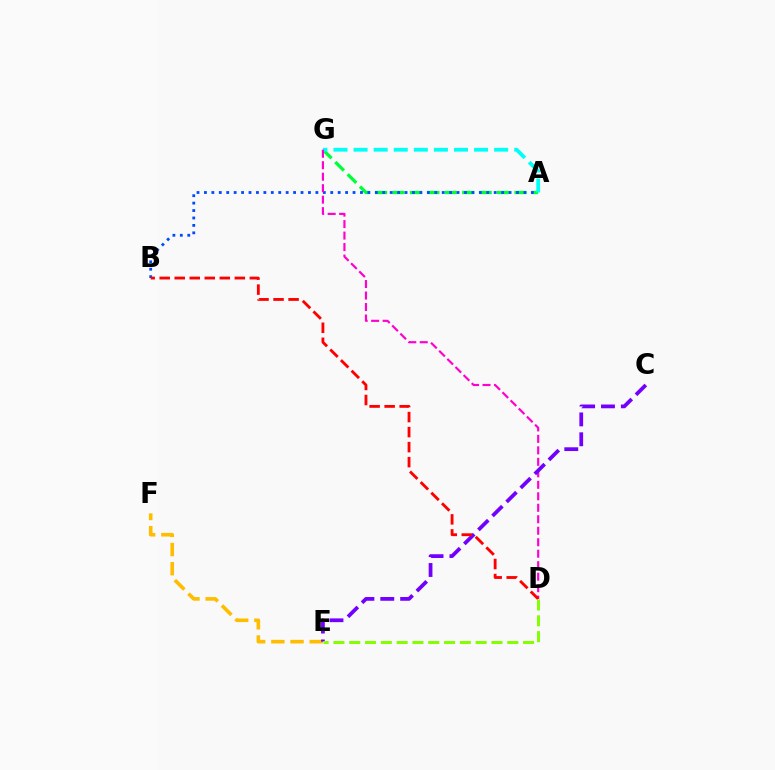{('A', 'G'): [{'color': '#00ff39', 'line_style': 'dashed', 'thickness': 2.37}, {'color': '#00fff6', 'line_style': 'dashed', 'thickness': 2.73}], ('A', 'B'): [{'color': '#004bff', 'line_style': 'dotted', 'thickness': 2.02}], ('E', 'F'): [{'color': '#ffbd00', 'line_style': 'dashed', 'thickness': 2.61}], ('D', 'G'): [{'color': '#ff00cf', 'line_style': 'dashed', 'thickness': 1.56}], ('C', 'E'): [{'color': '#7200ff', 'line_style': 'dashed', 'thickness': 2.7}], ('B', 'D'): [{'color': '#ff0000', 'line_style': 'dashed', 'thickness': 2.04}], ('D', 'E'): [{'color': '#84ff00', 'line_style': 'dashed', 'thickness': 2.15}]}